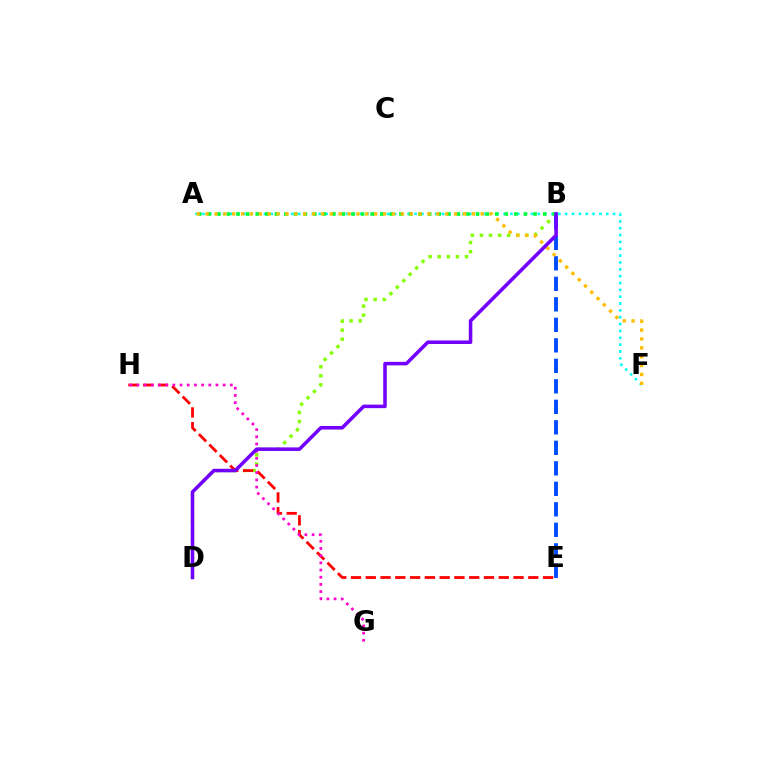{('B', 'D'): [{'color': '#84ff00', 'line_style': 'dotted', 'thickness': 2.47}, {'color': '#7200ff', 'line_style': 'solid', 'thickness': 2.55}], ('A', 'F'): [{'color': '#00fff6', 'line_style': 'dotted', 'thickness': 1.86}, {'color': '#ffbd00', 'line_style': 'dotted', 'thickness': 2.41}], ('A', 'B'): [{'color': '#00ff39', 'line_style': 'dotted', 'thickness': 2.6}], ('E', 'H'): [{'color': '#ff0000', 'line_style': 'dashed', 'thickness': 2.01}], ('G', 'H'): [{'color': '#ff00cf', 'line_style': 'dotted', 'thickness': 1.95}], ('B', 'E'): [{'color': '#004bff', 'line_style': 'dashed', 'thickness': 2.79}]}